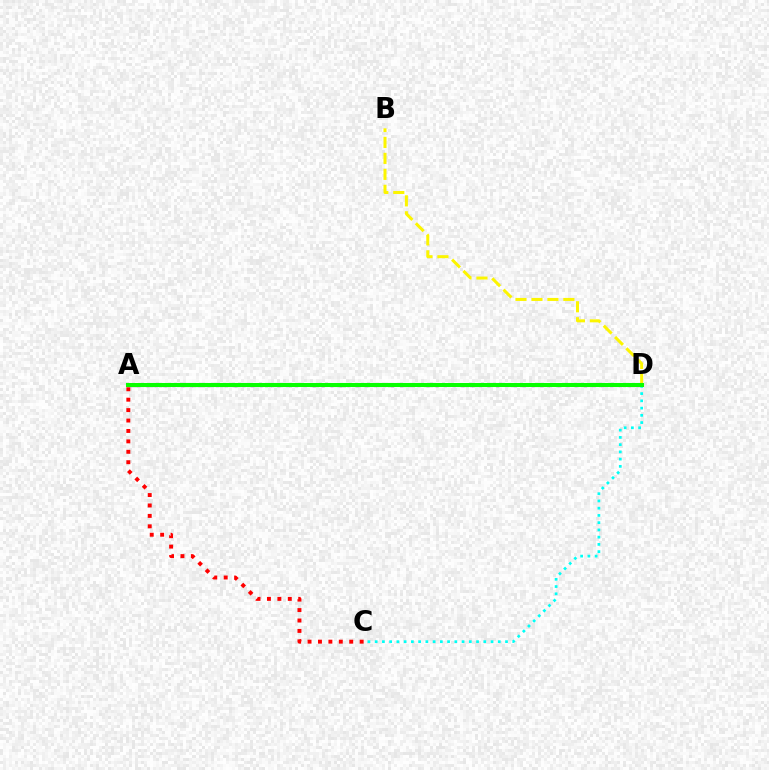{('A', 'C'): [{'color': '#ff0000', 'line_style': 'dotted', 'thickness': 2.83}], ('B', 'D'): [{'color': '#fcf500', 'line_style': 'dashed', 'thickness': 2.17}], ('A', 'D'): [{'color': '#ee00ff', 'line_style': 'dotted', 'thickness': 2.38}, {'color': '#0010ff', 'line_style': 'solid', 'thickness': 2.87}, {'color': '#08ff00', 'line_style': 'solid', 'thickness': 2.92}], ('C', 'D'): [{'color': '#00fff6', 'line_style': 'dotted', 'thickness': 1.97}]}